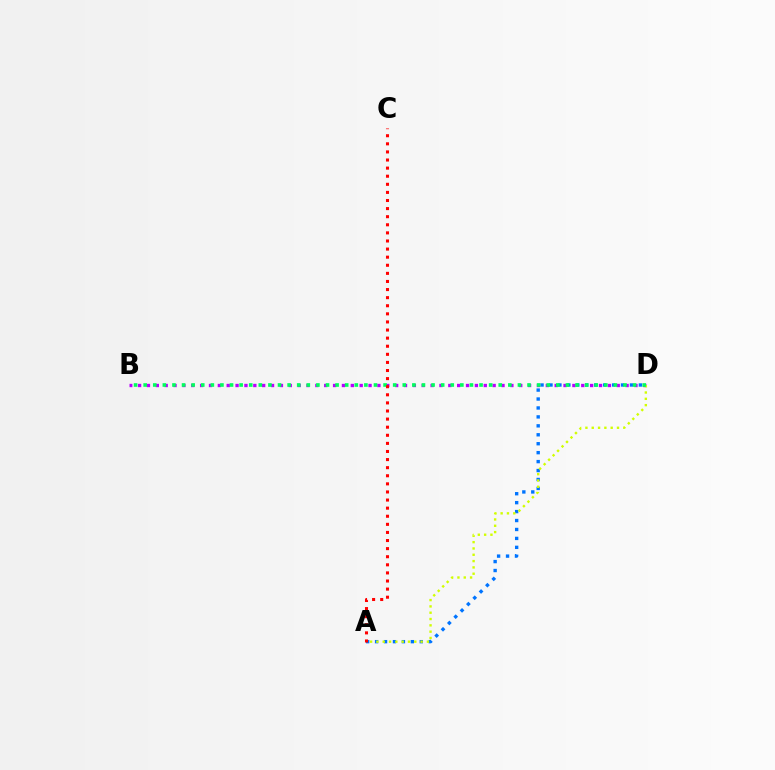{('B', 'D'): [{'color': '#b900ff', 'line_style': 'dotted', 'thickness': 2.41}, {'color': '#00ff5c', 'line_style': 'dotted', 'thickness': 2.61}], ('A', 'D'): [{'color': '#0074ff', 'line_style': 'dotted', 'thickness': 2.43}, {'color': '#d1ff00', 'line_style': 'dotted', 'thickness': 1.72}], ('A', 'C'): [{'color': '#ff0000', 'line_style': 'dotted', 'thickness': 2.2}]}